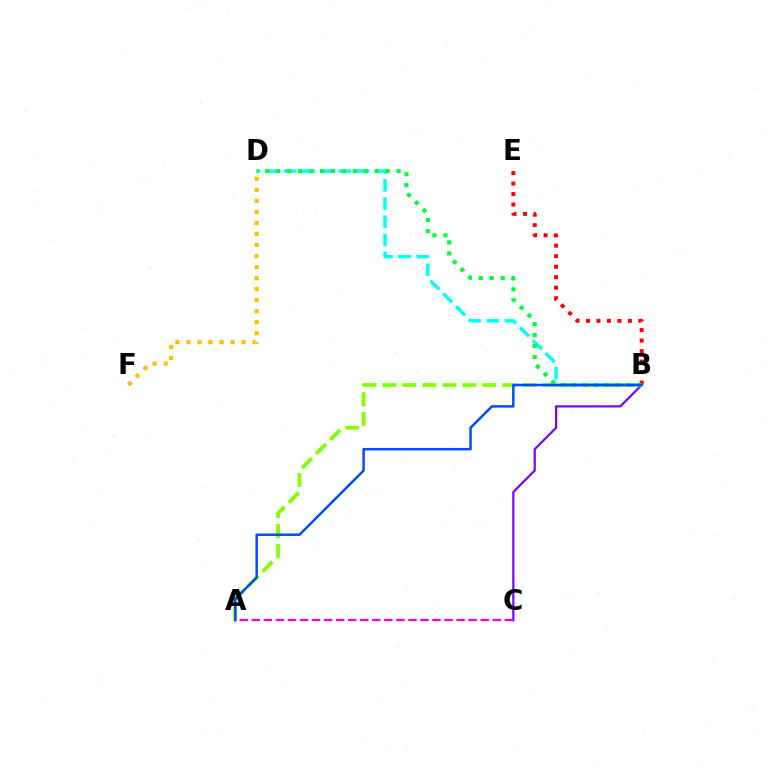{('B', 'D'): [{'color': '#00fff6', 'line_style': 'dashed', 'thickness': 2.47}, {'color': '#00ff39', 'line_style': 'dotted', 'thickness': 2.97}], ('A', 'B'): [{'color': '#84ff00', 'line_style': 'dashed', 'thickness': 2.72}, {'color': '#004bff', 'line_style': 'solid', 'thickness': 1.78}], ('B', 'C'): [{'color': '#7200ff', 'line_style': 'solid', 'thickness': 1.56}], ('B', 'E'): [{'color': '#ff0000', 'line_style': 'dotted', 'thickness': 2.85}], ('D', 'F'): [{'color': '#ffbd00', 'line_style': 'dotted', 'thickness': 3.0}], ('A', 'C'): [{'color': '#ff00cf', 'line_style': 'dashed', 'thickness': 1.64}]}